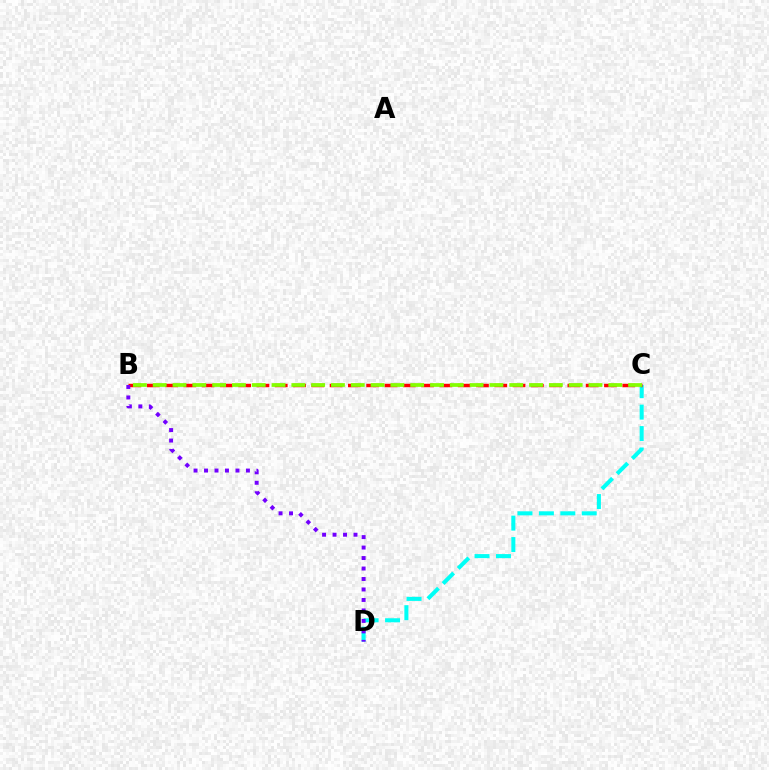{('C', 'D'): [{'color': '#00fff6', 'line_style': 'dashed', 'thickness': 2.91}], ('B', 'C'): [{'color': '#ff0000', 'line_style': 'dashed', 'thickness': 2.49}, {'color': '#84ff00', 'line_style': 'dashed', 'thickness': 2.69}], ('B', 'D'): [{'color': '#7200ff', 'line_style': 'dotted', 'thickness': 2.85}]}